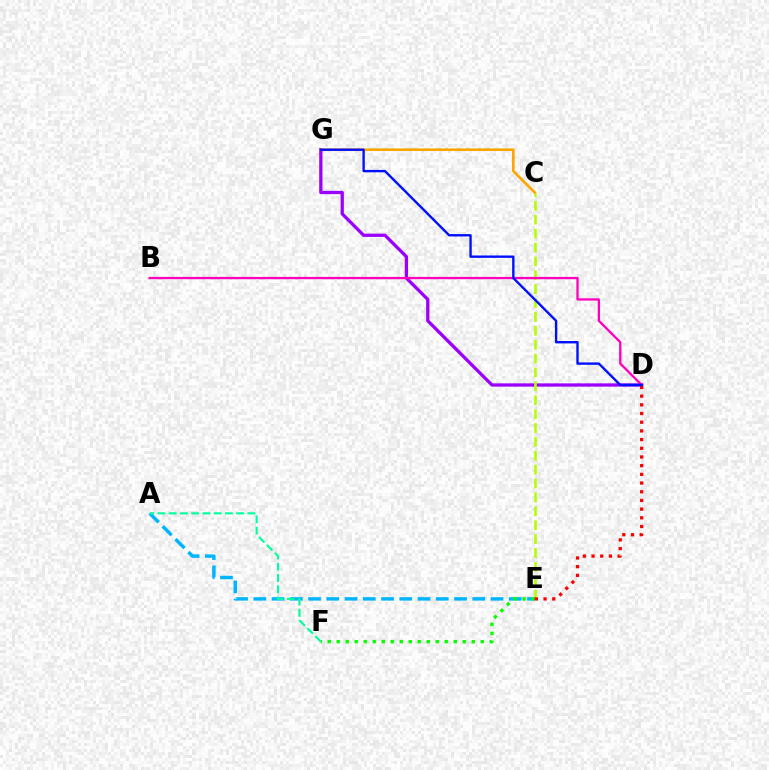{('D', 'G'): [{'color': '#9b00ff', 'line_style': 'solid', 'thickness': 2.36}, {'color': '#0010ff', 'line_style': 'solid', 'thickness': 1.71}], ('C', 'E'): [{'color': '#b3ff00', 'line_style': 'dashed', 'thickness': 1.89}], ('A', 'E'): [{'color': '#00b5ff', 'line_style': 'dashed', 'thickness': 2.48}], ('C', 'G'): [{'color': '#ffa500', 'line_style': 'solid', 'thickness': 1.9}], ('A', 'F'): [{'color': '#00ff9d', 'line_style': 'dashed', 'thickness': 1.53}], ('E', 'F'): [{'color': '#08ff00', 'line_style': 'dotted', 'thickness': 2.45}], ('D', 'E'): [{'color': '#ff0000', 'line_style': 'dotted', 'thickness': 2.36}], ('B', 'D'): [{'color': '#ff00bd', 'line_style': 'solid', 'thickness': 1.66}]}